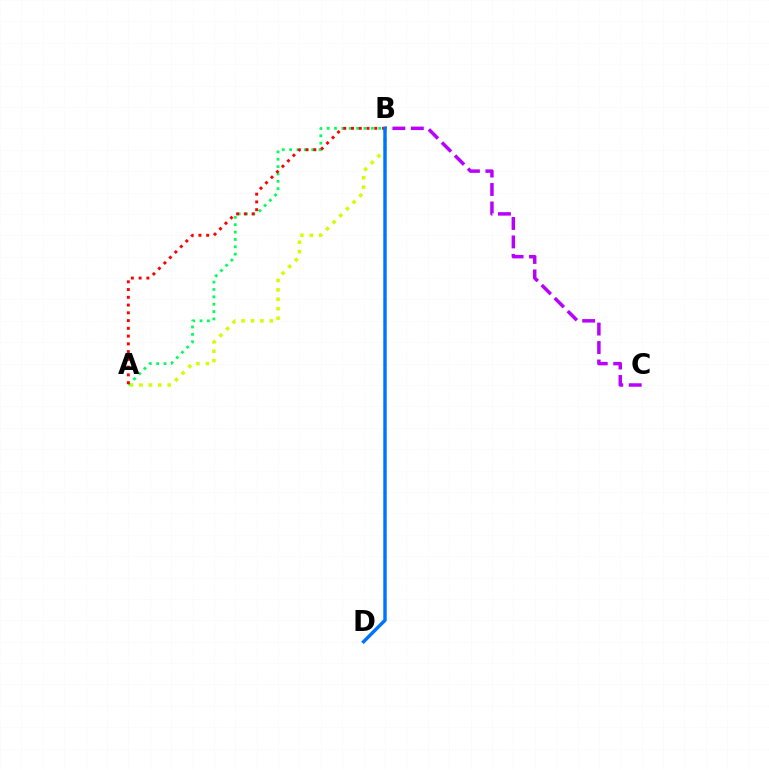{('B', 'C'): [{'color': '#b900ff', 'line_style': 'dashed', 'thickness': 2.51}], ('A', 'B'): [{'color': '#00ff5c', 'line_style': 'dotted', 'thickness': 2.0}, {'color': '#d1ff00', 'line_style': 'dotted', 'thickness': 2.56}, {'color': '#ff0000', 'line_style': 'dotted', 'thickness': 2.11}], ('B', 'D'): [{'color': '#0074ff', 'line_style': 'solid', 'thickness': 2.47}]}